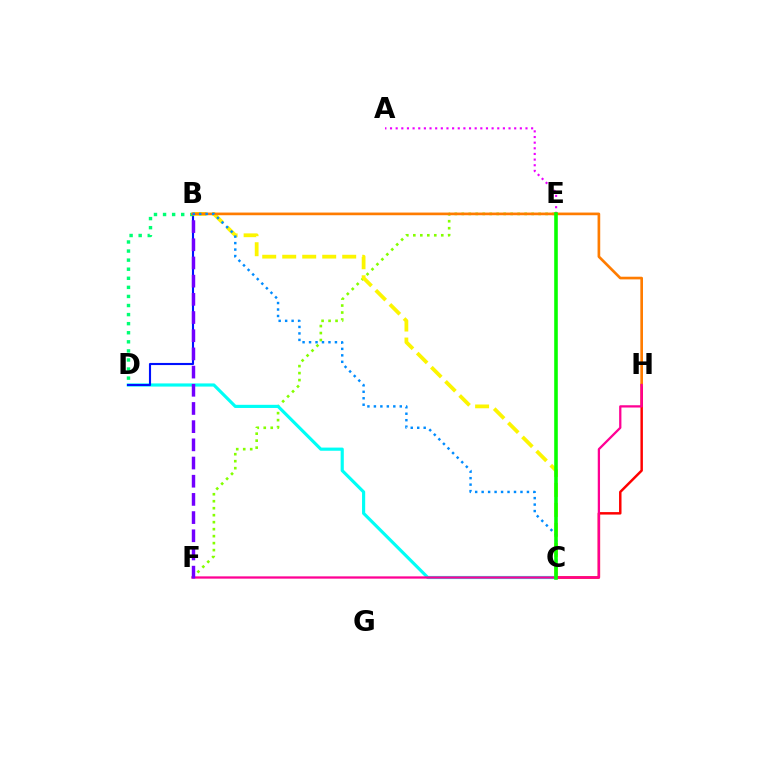{('E', 'F'): [{'color': '#84ff00', 'line_style': 'dotted', 'thickness': 1.9}], ('C', 'D'): [{'color': '#00fff6', 'line_style': 'solid', 'thickness': 2.27}], ('B', 'D'): [{'color': '#0010ff', 'line_style': 'solid', 'thickness': 1.53}, {'color': '#00ff74', 'line_style': 'dotted', 'thickness': 2.47}], ('B', 'C'): [{'color': '#fcf500', 'line_style': 'dashed', 'thickness': 2.72}, {'color': '#008cff', 'line_style': 'dotted', 'thickness': 1.76}], ('A', 'E'): [{'color': '#ee00ff', 'line_style': 'dotted', 'thickness': 1.53}], ('C', 'H'): [{'color': '#ff0000', 'line_style': 'solid', 'thickness': 1.78}], ('B', 'H'): [{'color': '#ff7c00', 'line_style': 'solid', 'thickness': 1.92}], ('F', 'H'): [{'color': '#ff0094', 'line_style': 'solid', 'thickness': 1.64}], ('B', 'F'): [{'color': '#7200ff', 'line_style': 'dashed', 'thickness': 2.47}], ('C', 'E'): [{'color': '#08ff00', 'line_style': 'solid', 'thickness': 2.59}]}